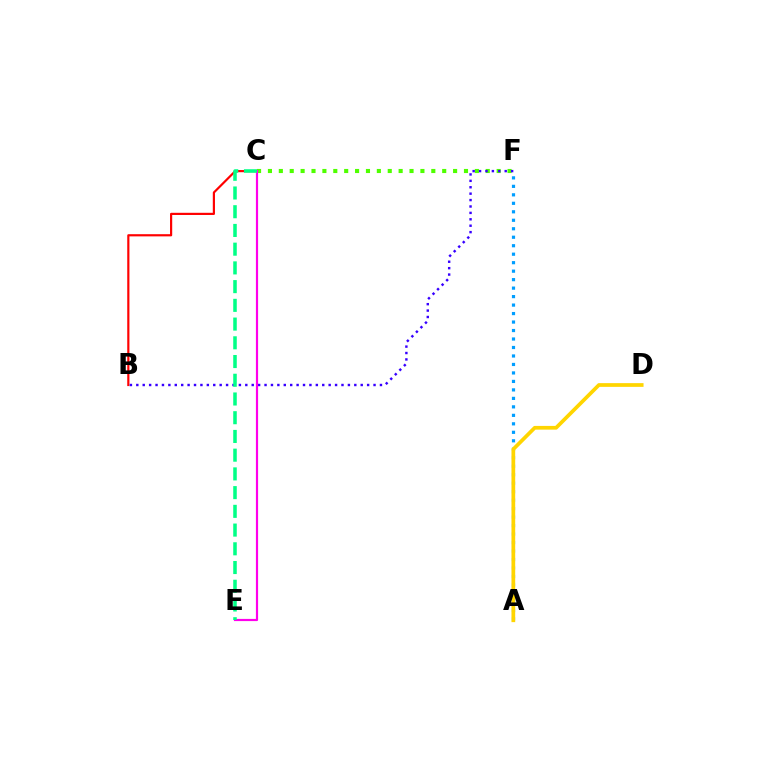{('A', 'F'): [{'color': '#009eff', 'line_style': 'dotted', 'thickness': 2.3}], ('C', 'F'): [{'color': '#4fff00', 'line_style': 'dotted', 'thickness': 2.96}], ('B', 'C'): [{'color': '#ff0000', 'line_style': 'solid', 'thickness': 1.57}], ('B', 'F'): [{'color': '#3700ff', 'line_style': 'dotted', 'thickness': 1.74}], ('A', 'D'): [{'color': '#ffd500', 'line_style': 'solid', 'thickness': 2.68}], ('C', 'E'): [{'color': '#ff00ed', 'line_style': 'solid', 'thickness': 1.58}, {'color': '#00ff86', 'line_style': 'dashed', 'thickness': 2.54}]}